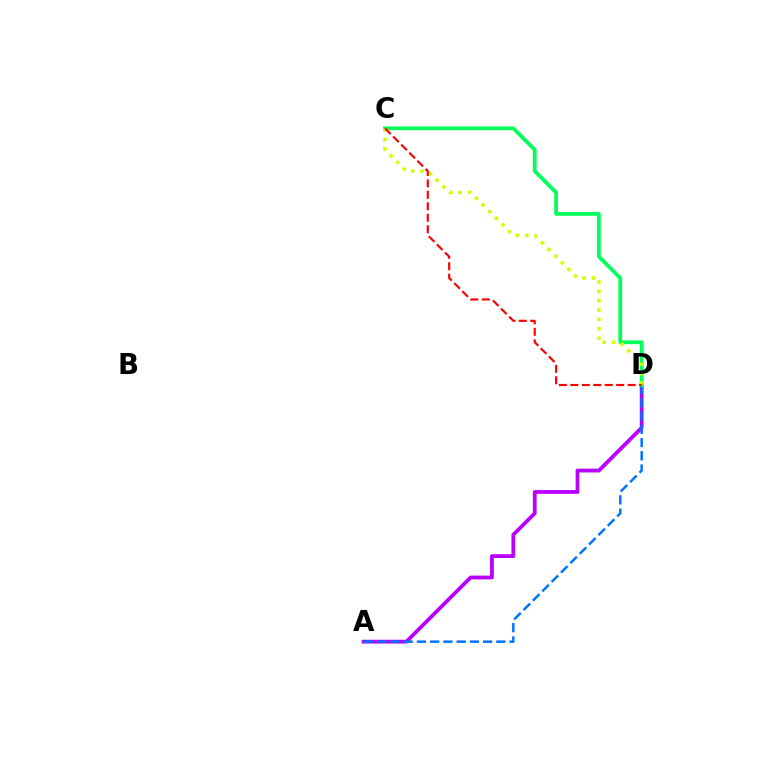{('A', 'D'): [{'color': '#b900ff', 'line_style': 'solid', 'thickness': 2.73}, {'color': '#0074ff', 'line_style': 'dashed', 'thickness': 1.8}], ('C', 'D'): [{'color': '#00ff5c', 'line_style': 'solid', 'thickness': 2.71}, {'color': '#d1ff00', 'line_style': 'dotted', 'thickness': 2.55}, {'color': '#ff0000', 'line_style': 'dashed', 'thickness': 1.56}]}